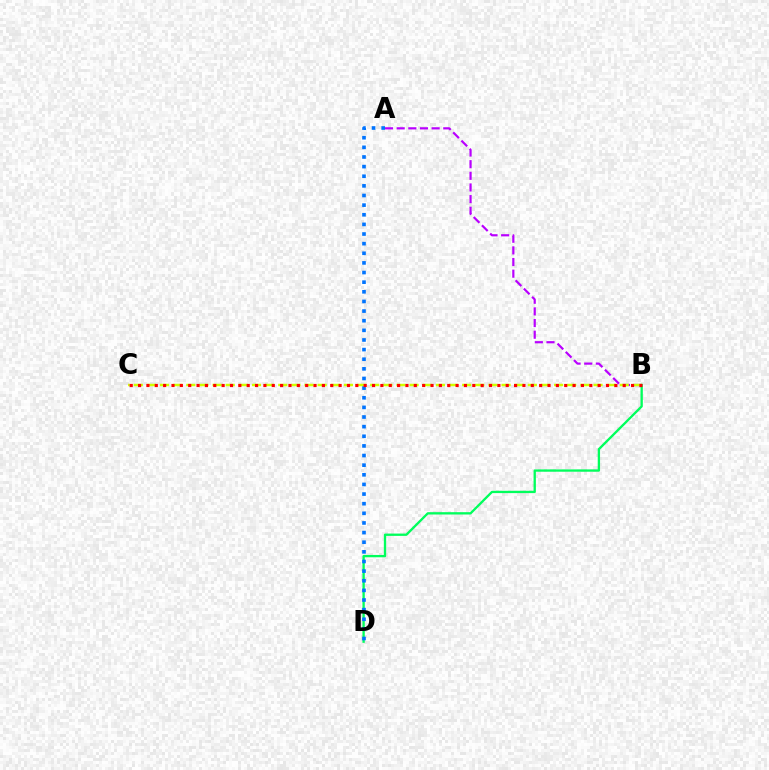{('A', 'B'): [{'color': '#b900ff', 'line_style': 'dashed', 'thickness': 1.58}], ('B', 'C'): [{'color': '#d1ff00', 'line_style': 'dashed', 'thickness': 1.78}, {'color': '#ff0000', 'line_style': 'dotted', 'thickness': 2.27}], ('B', 'D'): [{'color': '#00ff5c', 'line_style': 'solid', 'thickness': 1.67}], ('A', 'D'): [{'color': '#0074ff', 'line_style': 'dotted', 'thickness': 2.62}]}